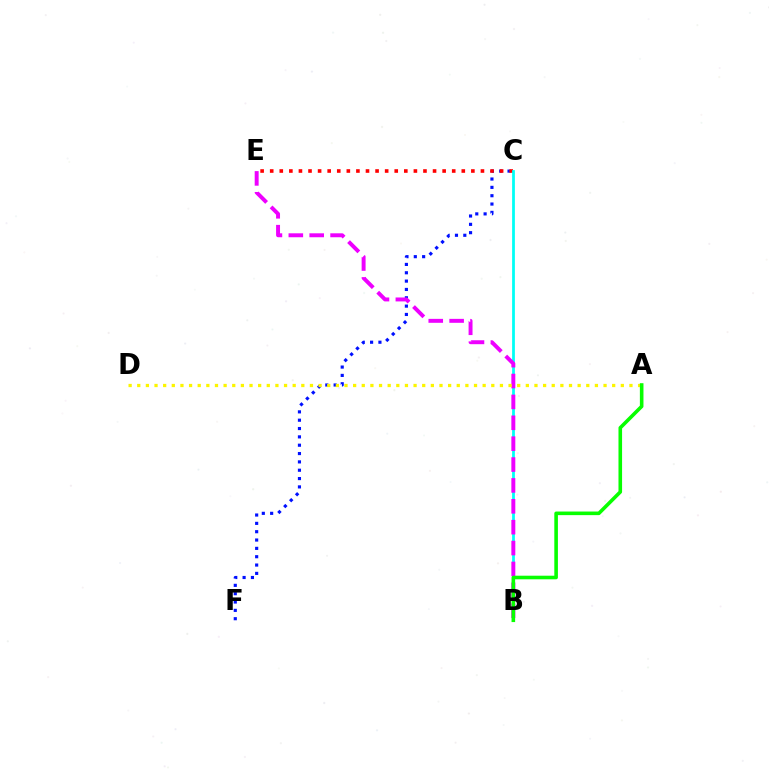{('C', 'F'): [{'color': '#0010ff', 'line_style': 'dotted', 'thickness': 2.27}], ('C', 'E'): [{'color': '#ff0000', 'line_style': 'dotted', 'thickness': 2.6}], ('B', 'C'): [{'color': '#00fff6', 'line_style': 'solid', 'thickness': 1.99}], ('B', 'E'): [{'color': '#ee00ff', 'line_style': 'dashed', 'thickness': 2.84}], ('A', 'D'): [{'color': '#fcf500', 'line_style': 'dotted', 'thickness': 2.35}], ('A', 'B'): [{'color': '#08ff00', 'line_style': 'solid', 'thickness': 2.59}]}